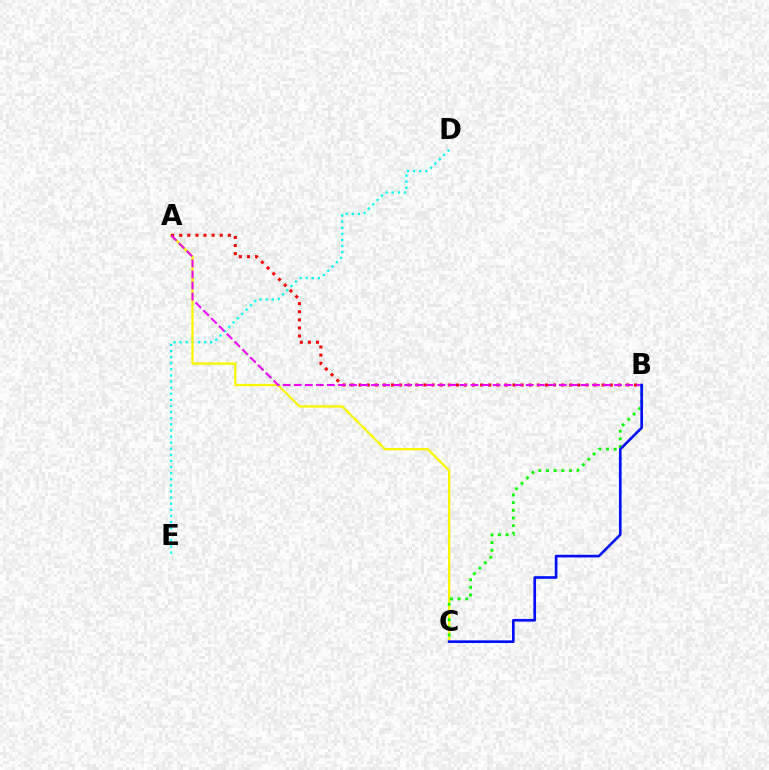{('D', 'E'): [{'color': '#00fff6', 'line_style': 'dotted', 'thickness': 1.66}], ('A', 'C'): [{'color': '#fcf500', 'line_style': 'solid', 'thickness': 1.66}], ('A', 'B'): [{'color': '#ff0000', 'line_style': 'dotted', 'thickness': 2.2}, {'color': '#ee00ff', 'line_style': 'dashed', 'thickness': 1.5}], ('B', 'C'): [{'color': '#08ff00', 'line_style': 'dotted', 'thickness': 2.08}, {'color': '#0010ff', 'line_style': 'solid', 'thickness': 1.91}]}